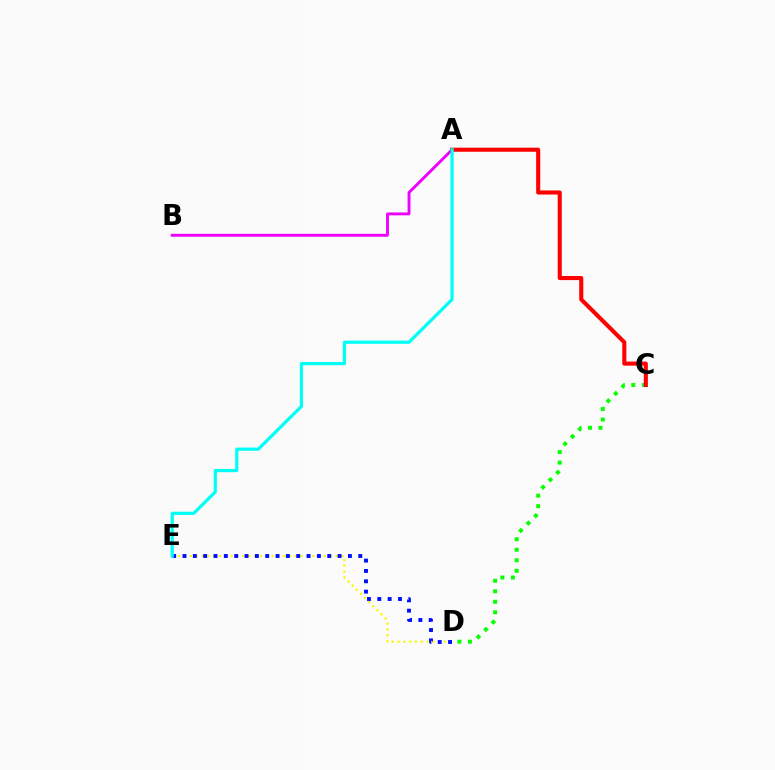{('C', 'D'): [{'color': '#08ff00', 'line_style': 'dotted', 'thickness': 2.85}], ('D', 'E'): [{'color': '#fcf500', 'line_style': 'dotted', 'thickness': 1.58}, {'color': '#0010ff', 'line_style': 'dotted', 'thickness': 2.81}], ('A', 'B'): [{'color': '#ee00ff', 'line_style': 'solid', 'thickness': 2.08}], ('A', 'C'): [{'color': '#ff0000', 'line_style': 'solid', 'thickness': 2.94}], ('A', 'E'): [{'color': '#00fff6', 'line_style': 'solid', 'thickness': 2.32}]}